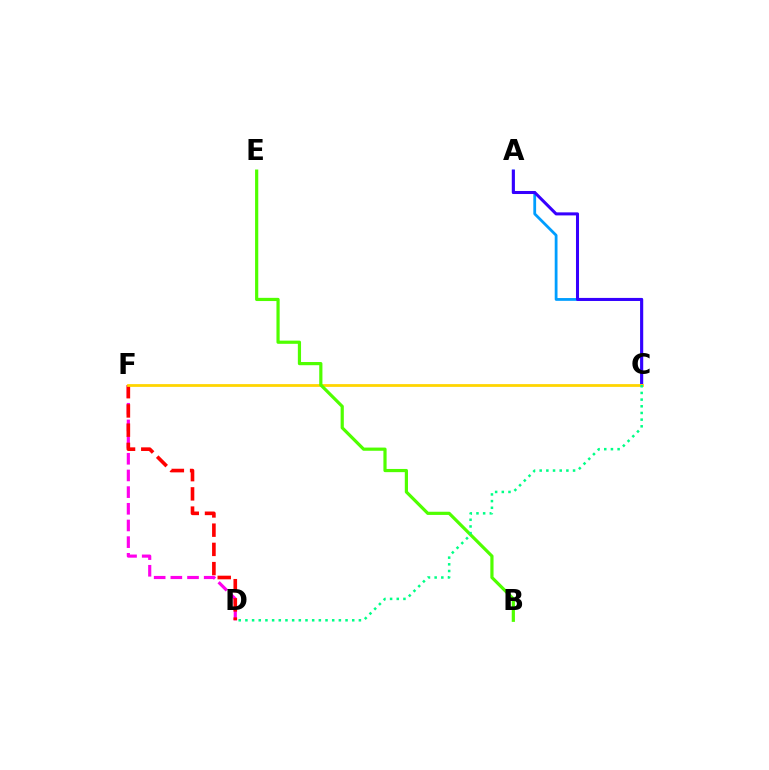{('A', 'C'): [{'color': '#009eff', 'line_style': 'solid', 'thickness': 2.01}, {'color': '#3700ff', 'line_style': 'solid', 'thickness': 2.19}], ('D', 'F'): [{'color': '#ff00ed', 'line_style': 'dashed', 'thickness': 2.27}, {'color': '#ff0000', 'line_style': 'dashed', 'thickness': 2.61}], ('C', 'F'): [{'color': '#ffd500', 'line_style': 'solid', 'thickness': 2.0}], ('B', 'E'): [{'color': '#4fff00', 'line_style': 'solid', 'thickness': 2.3}], ('C', 'D'): [{'color': '#00ff86', 'line_style': 'dotted', 'thickness': 1.81}]}